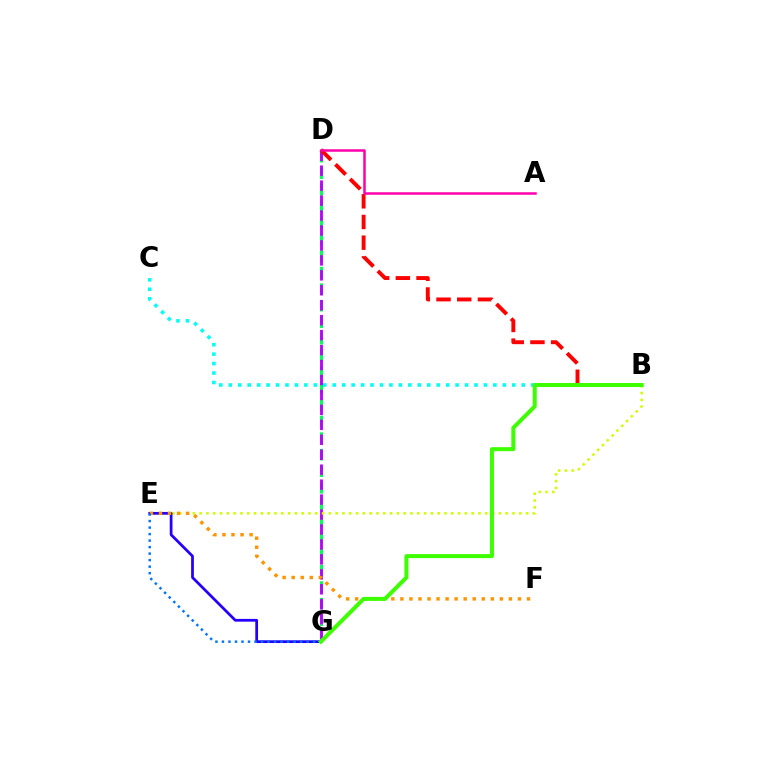{('D', 'G'): [{'color': '#00ff5c', 'line_style': 'dashed', 'thickness': 2.25}, {'color': '#b900ff', 'line_style': 'dashed', 'thickness': 2.03}], ('B', 'C'): [{'color': '#00fff6', 'line_style': 'dotted', 'thickness': 2.57}], ('B', 'E'): [{'color': '#d1ff00', 'line_style': 'dotted', 'thickness': 1.85}], ('E', 'G'): [{'color': '#2500ff', 'line_style': 'solid', 'thickness': 1.98}, {'color': '#0074ff', 'line_style': 'dotted', 'thickness': 1.77}], ('E', 'F'): [{'color': '#ff9400', 'line_style': 'dotted', 'thickness': 2.46}], ('B', 'D'): [{'color': '#ff0000', 'line_style': 'dashed', 'thickness': 2.81}], ('B', 'G'): [{'color': '#3dff00', 'line_style': 'solid', 'thickness': 2.88}], ('A', 'D'): [{'color': '#ff00ac', 'line_style': 'solid', 'thickness': 1.8}]}